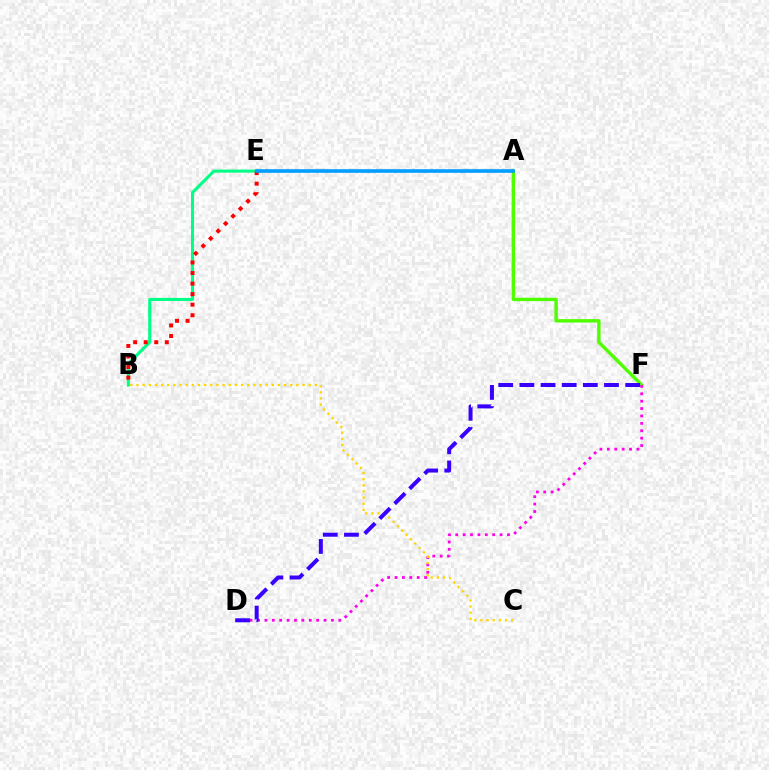{('B', 'E'): [{'color': '#00ff86', 'line_style': 'solid', 'thickness': 2.21}, {'color': '#ff0000', 'line_style': 'dotted', 'thickness': 2.86}], ('A', 'F'): [{'color': '#4fff00', 'line_style': 'solid', 'thickness': 2.46}], ('D', 'F'): [{'color': '#ff00ed', 'line_style': 'dotted', 'thickness': 2.01}, {'color': '#3700ff', 'line_style': 'dashed', 'thickness': 2.87}], ('B', 'C'): [{'color': '#ffd500', 'line_style': 'dotted', 'thickness': 1.67}], ('A', 'E'): [{'color': '#009eff', 'line_style': 'solid', 'thickness': 2.61}]}